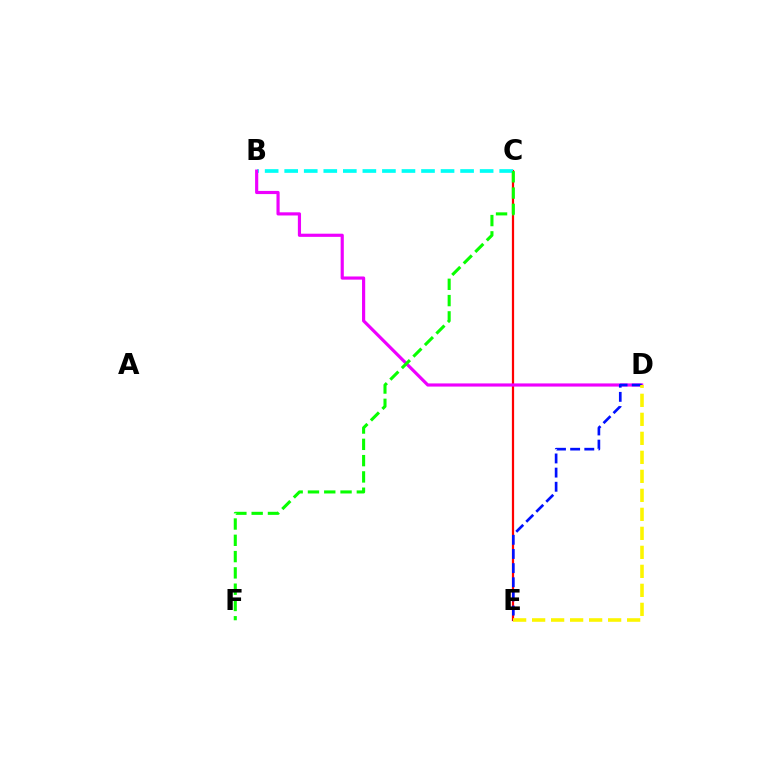{('C', 'E'): [{'color': '#ff0000', 'line_style': 'solid', 'thickness': 1.6}], ('B', 'C'): [{'color': '#00fff6', 'line_style': 'dashed', 'thickness': 2.66}], ('B', 'D'): [{'color': '#ee00ff', 'line_style': 'solid', 'thickness': 2.28}], ('C', 'F'): [{'color': '#08ff00', 'line_style': 'dashed', 'thickness': 2.21}], ('D', 'E'): [{'color': '#0010ff', 'line_style': 'dashed', 'thickness': 1.92}, {'color': '#fcf500', 'line_style': 'dashed', 'thickness': 2.58}]}